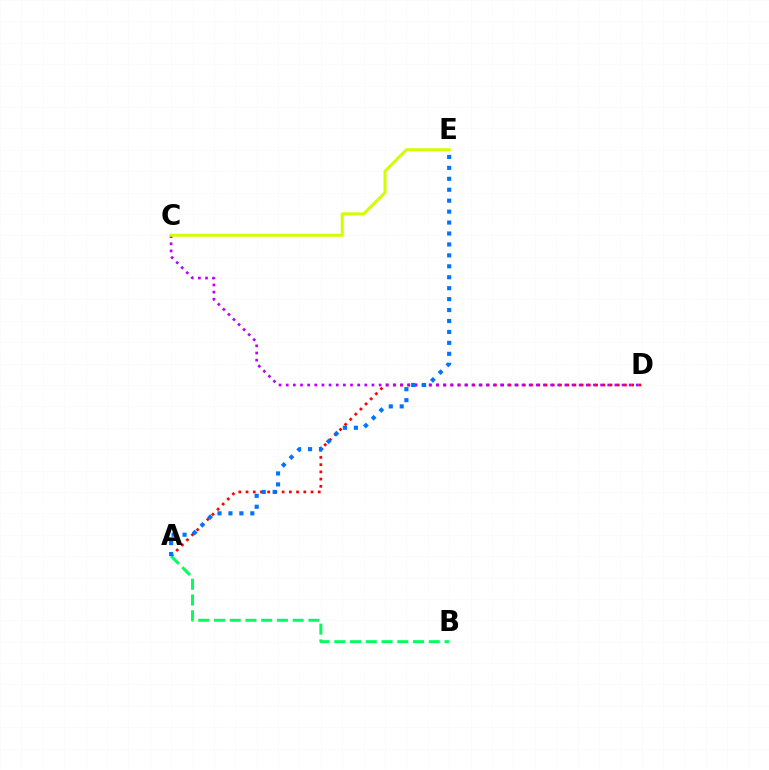{('A', 'D'): [{'color': '#ff0000', 'line_style': 'dotted', 'thickness': 1.96}], ('C', 'D'): [{'color': '#b900ff', 'line_style': 'dotted', 'thickness': 1.94}], ('A', 'B'): [{'color': '#00ff5c', 'line_style': 'dashed', 'thickness': 2.14}], ('A', 'E'): [{'color': '#0074ff', 'line_style': 'dotted', 'thickness': 2.97}], ('C', 'E'): [{'color': '#d1ff00', 'line_style': 'solid', 'thickness': 2.17}]}